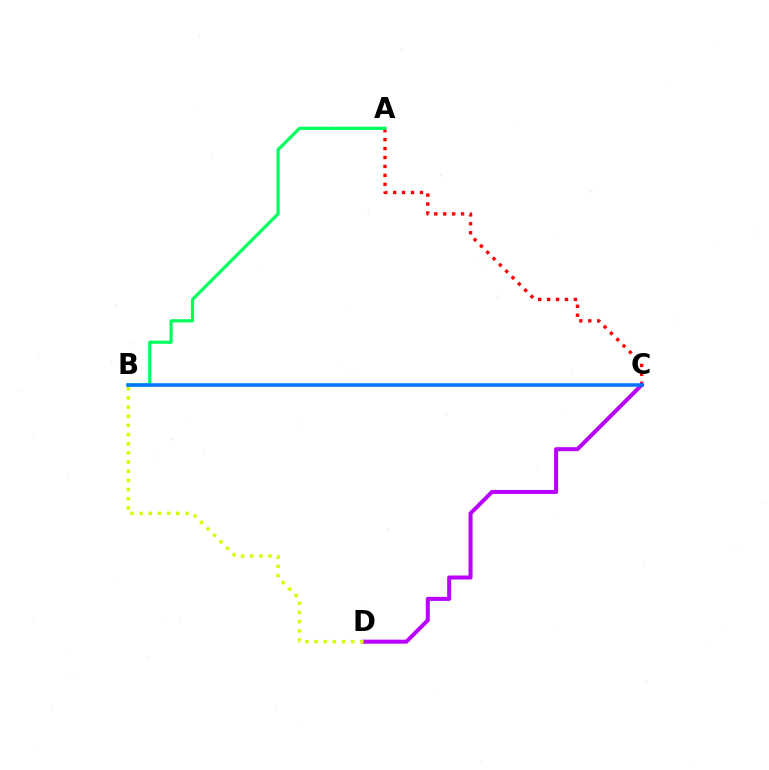{('A', 'C'): [{'color': '#ff0000', 'line_style': 'dotted', 'thickness': 2.43}], ('A', 'B'): [{'color': '#00ff5c', 'line_style': 'solid', 'thickness': 2.3}], ('C', 'D'): [{'color': '#b900ff', 'line_style': 'solid', 'thickness': 2.89}], ('B', 'C'): [{'color': '#0074ff', 'line_style': 'solid', 'thickness': 2.55}], ('B', 'D'): [{'color': '#d1ff00', 'line_style': 'dotted', 'thickness': 2.49}]}